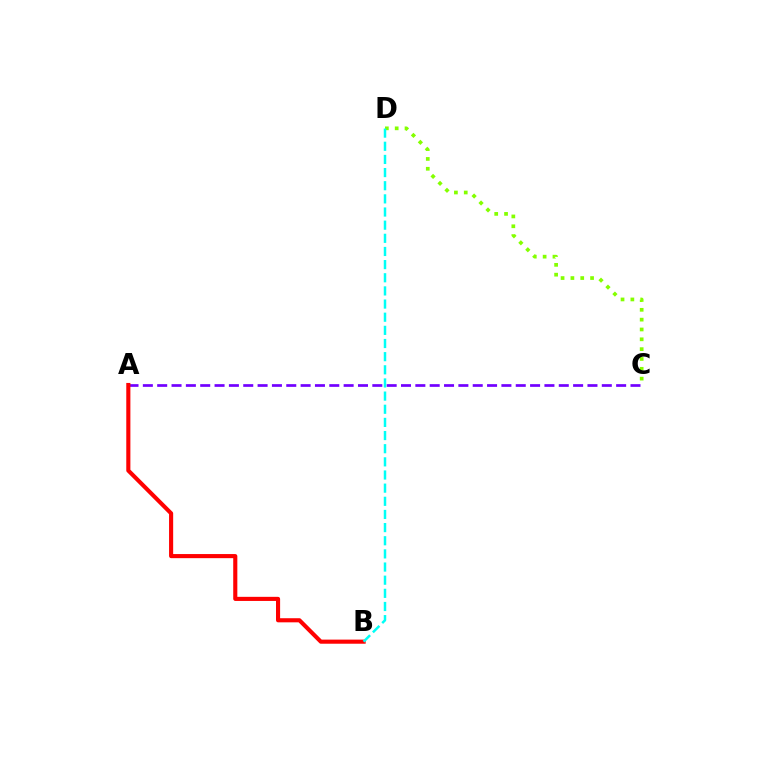{('A', 'C'): [{'color': '#7200ff', 'line_style': 'dashed', 'thickness': 1.95}], ('A', 'B'): [{'color': '#ff0000', 'line_style': 'solid', 'thickness': 2.96}], ('C', 'D'): [{'color': '#84ff00', 'line_style': 'dotted', 'thickness': 2.67}], ('B', 'D'): [{'color': '#00fff6', 'line_style': 'dashed', 'thickness': 1.79}]}